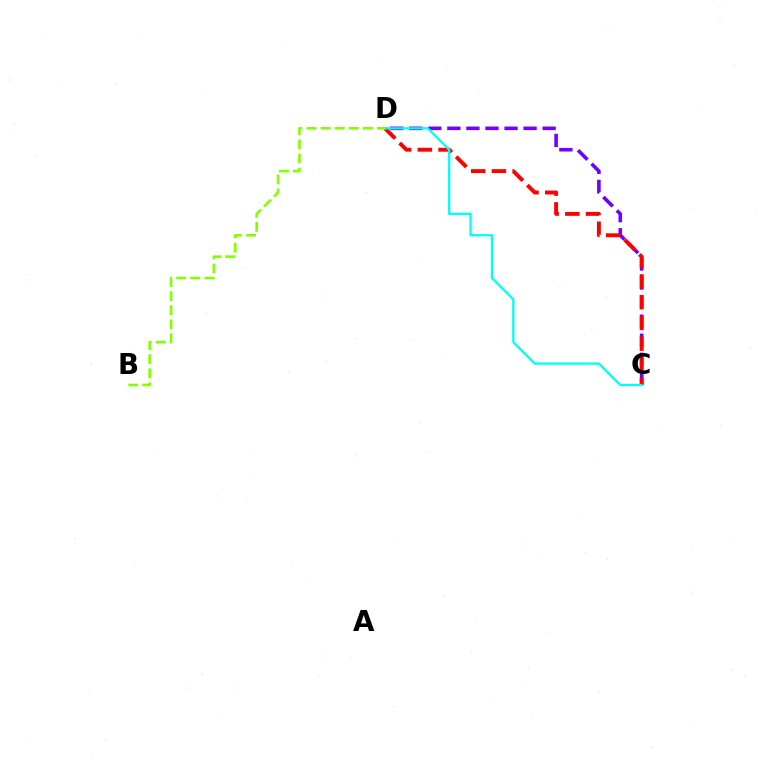{('C', 'D'): [{'color': '#7200ff', 'line_style': 'dashed', 'thickness': 2.59}, {'color': '#ff0000', 'line_style': 'dashed', 'thickness': 2.82}, {'color': '#00fff6', 'line_style': 'solid', 'thickness': 1.64}], ('B', 'D'): [{'color': '#84ff00', 'line_style': 'dashed', 'thickness': 1.91}]}